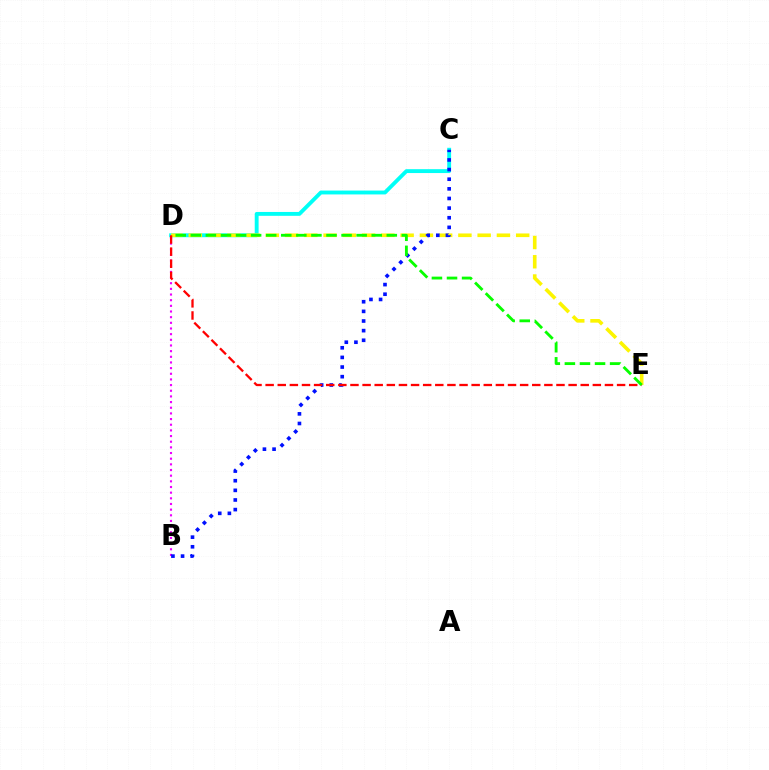{('C', 'D'): [{'color': '#00fff6', 'line_style': 'solid', 'thickness': 2.79}], ('B', 'D'): [{'color': '#ee00ff', 'line_style': 'dotted', 'thickness': 1.54}], ('D', 'E'): [{'color': '#fcf500', 'line_style': 'dashed', 'thickness': 2.62}, {'color': '#ff0000', 'line_style': 'dashed', 'thickness': 1.65}, {'color': '#08ff00', 'line_style': 'dashed', 'thickness': 2.05}], ('B', 'C'): [{'color': '#0010ff', 'line_style': 'dotted', 'thickness': 2.62}]}